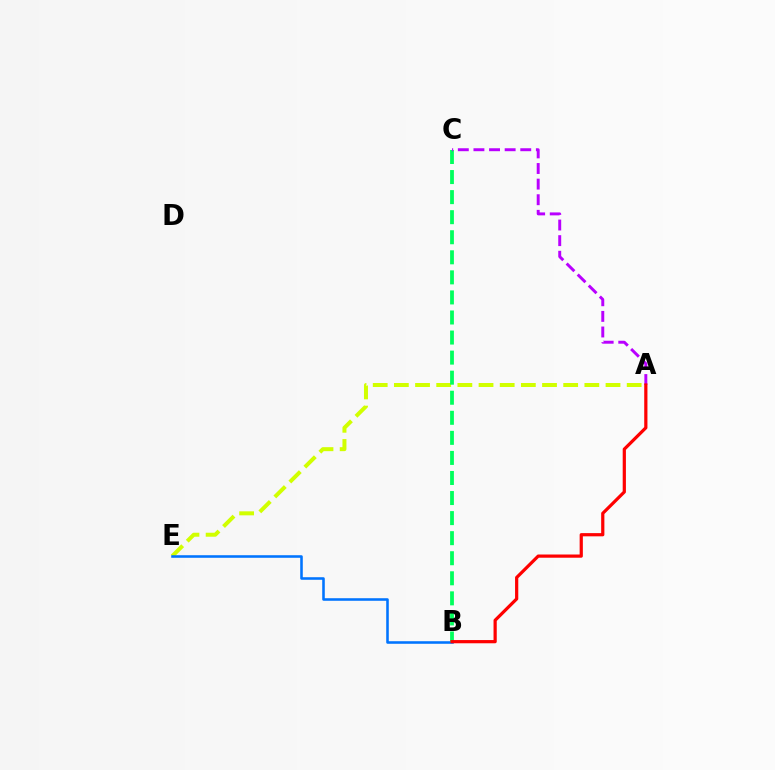{('A', 'E'): [{'color': '#d1ff00', 'line_style': 'dashed', 'thickness': 2.88}], ('B', 'E'): [{'color': '#0074ff', 'line_style': 'solid', 'thickness': 1.84}], ('B', 'C'): [{'color': '#00ff5c', 'line_style': 'dashed', 'thickness': 2.73}], ('A', 'C'): [{'color': '#b900ff', 'line_style': 'dashed', 'thickness': 2.12}], ('A', 'B'): [{'color': '#ff0000', 'line_style': 'solid', 'thickness': 2.31}]}